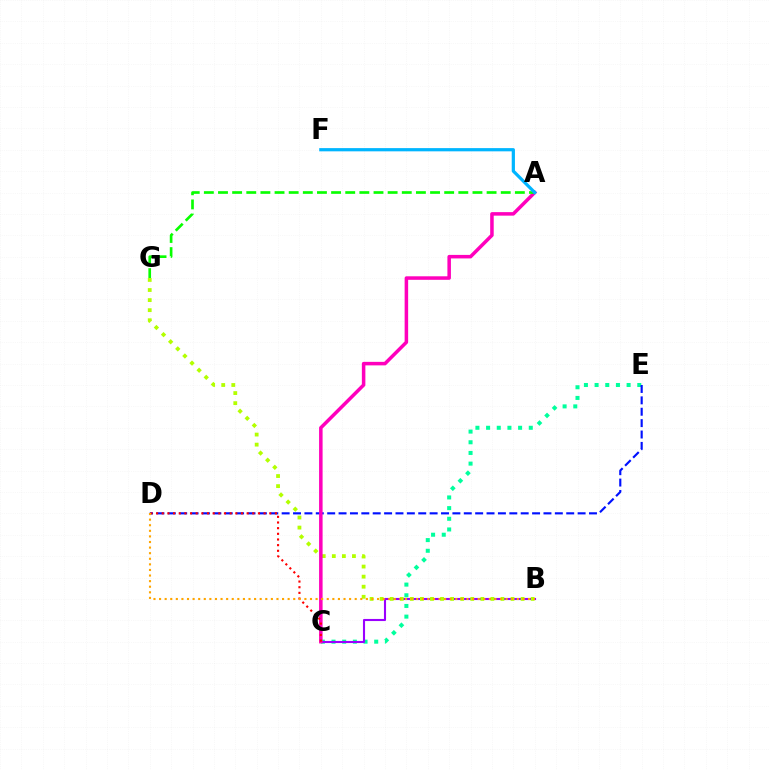{('C', 'E'): [{'color': '#00ff9d', 'line_style': 'dotted', 'thickness': 2.9}], ('B', 'C'): [{'color': '#9b00ff', 'line_style': 'solid', 'thickness': 1.51}], ('B', 'G'): [{'color': '#b3ff00', 'line_style': 'dotted', 'thickness': 2.74}], ('D', 'E'): [{'color': '#0010ff', 'line_style': 'dashed', 'thickness': 1.55}], ('A', 'C'): [{'color': '#ff00bd', 'line_style': 'solid', 'thickness': 2.54}], ('C', 'D'): [{'color': '#ff0000', 'line_style': 'dotted', 'thickness': 1.54}], ('A', 'G'): [{'color': '#08ff00', 'line_style': 'dashed', 'thickness': 1.92}], ('A', 'F'): [{'color': '#00b5ff', 'line_style': 'solid', 'thickness': 2.32}], ('B', 'D'): [{'color': '#ffa500', 'line_style': 'dotted', 'thickness': 1.52}]}